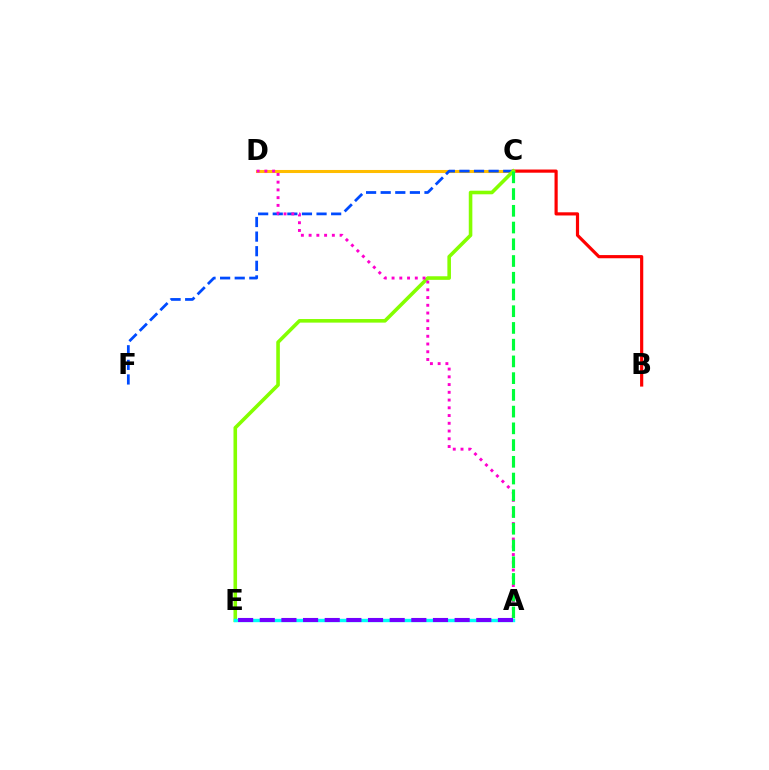{('C', 'D'): [{'color': '#ffbd00', 'line_style': 'solid', 'thickness': 2.21}], ('C', 'F'): [{'color': '#004bff', 'line_style': 'dashed', 'thickness': 1.98}], ('B', 'C'): [{'color': '#ff0000', 'line_style': 'solid', 'thickness': 2.29}], ('C', 'E'): [{'color': '#84ff00', 'line_style': 'solid', 'thickness': 2.58}], ('A', 'E'): [{'color': '#00fff6', 'line_style': 'solid', 'thickness': 2.44}, {'color': '#7200ff', 'line_style': 'dashed', 'thickness': 2.94}], ('A', 'D'): [{'color': '#ff00cf', 'line_style': 'dotted', 'thickness': 2.1}], ('A', 'C'): [{'color': '#00ff39', 'line_style': 'dashed', 'thickness': 2.27}]}